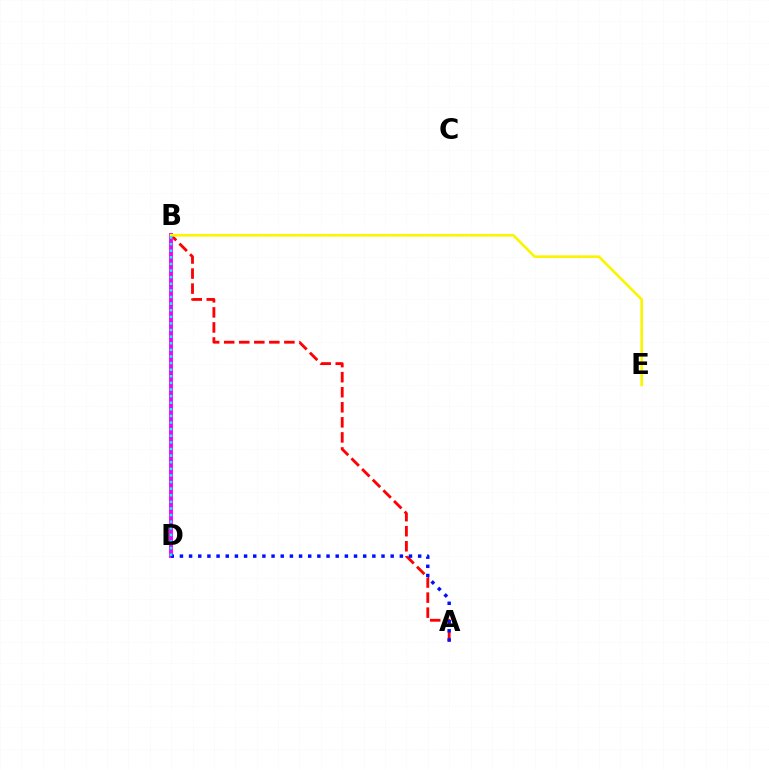{('A', 'B'): [{'color': '#ff0000', 'line_style': 'dashed', 'thickness': 2.04}], ('B', 'D'): [{'color': '#08ff00', 'line_style': 'dashed', 'thickness': 1.63}, {'color': '#ee00ff', 'line_style': 'solid', 'thickness': 2.78}, {'color': '#00fff6', 'line_style': 'dotted', 'thickness': 1.8}], ('A', 'D'): [{'color': '#0010ff', 'line_style': 'dotted', 'thickness': 2.49}], ('B', 'E'): [{'color': '#fcf500', 'line_style': 'solid', 'thickness': 1.91}]}